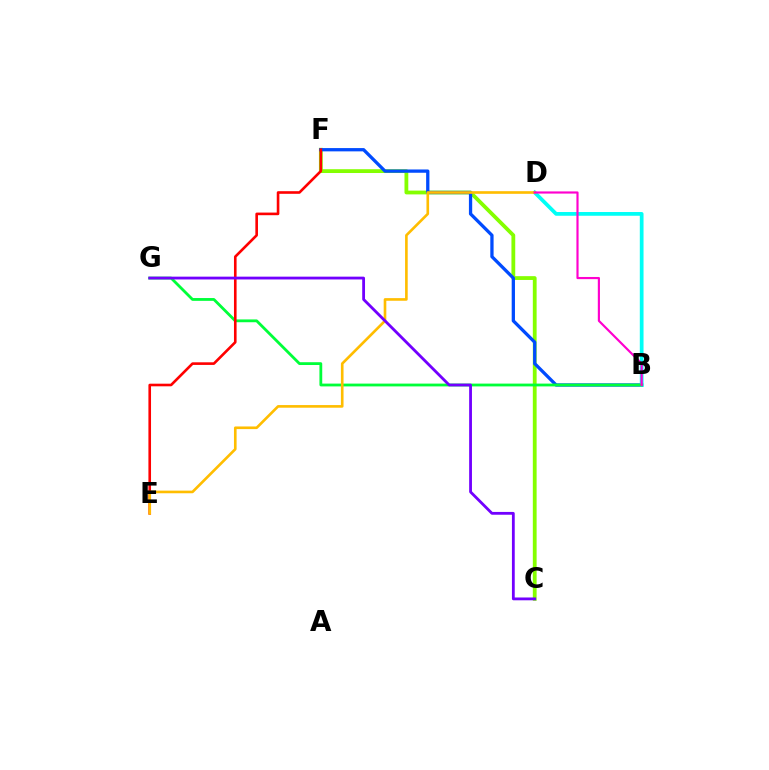{('C', 'F'): [{'color': '#84ff00', 'line_style': 'solid', 'thickness': 2.74}], ('B', 'F'): [{'color': '#004bff', 'line_style': 'solid', 'thickness': 2.36}], ('B', 'D'): [{'color': '#00fff6', 'line_style': 'solid', 'thickness': 2.69}, {'color': '#ff00cf', 'line_style': 'solid', 'thickness': 1.56}], ('B', 'G'): [{'color': '#00ff39', 'line_style': 'solid', 'thickness': 2.02}], ('E', 'F'): [{'color': '#ff0000', 'line_style': 'solid', 'thickness': 1.89}], ('D', 'E'): [{'color': '#ffbd00', 'line_style': 'solid', 'thickness': 1.9}], ('C', 'G'): [{'color': '#7200ff', 'line_style': 'solid', 'thickness': 2.02}]}